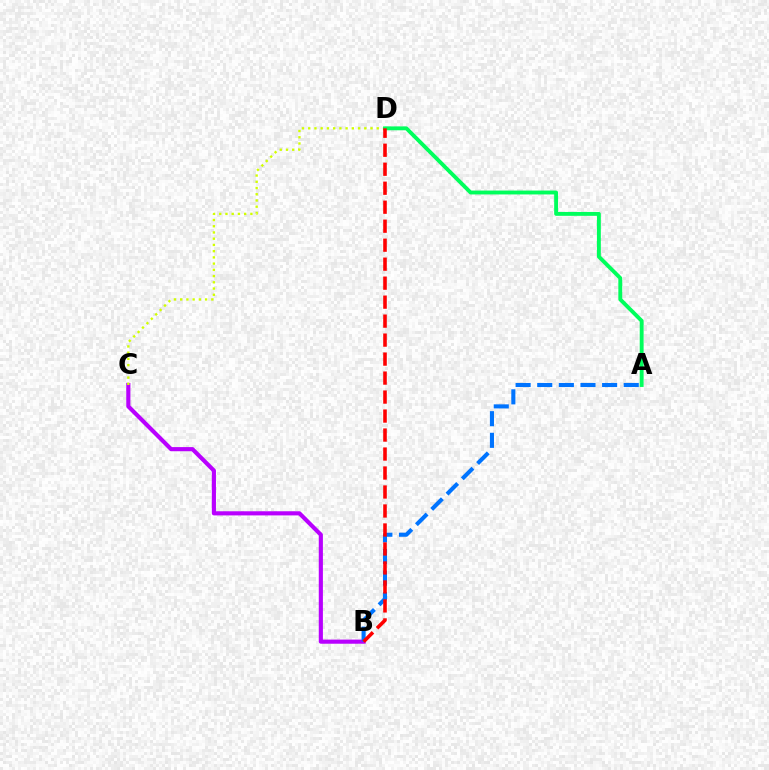{('B', 'C'): [{'color': '#b900ff', 'line_style': 'solid', 'thickness': 2.98}], ('A', 'B'): [{'color': '#0074ff', 'line_style': 'dashed', 'thickness': 2.94}], ('C', 'D'): [{'color': '#d1ff00', 'line_style': 'dotted', 'thickness': 1.69}], ('A', 'D'): [{'color': '#00ff5c', 'line_style': 'solid', 'thickness': 2.8}], ('B', 'D'): [{'color': '#ff0000', 'line_style': 'dashed', 'thickness': 2.58}]}